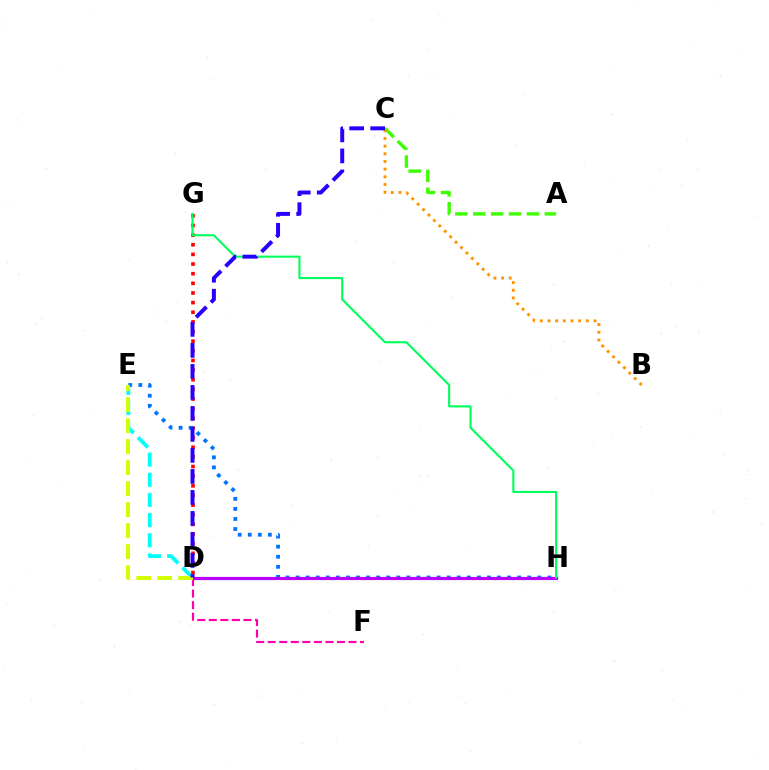{('D', 'E'): [{'color': '#00fff6', 'line_style': 'dashed', 'thickness': 2.74}, {'color': '#d1ff00', 'line_style': 'dashed', 'thickness': 2.85}], ('D', 'G'): [{'color': '#ff0000', 'line_style': 'dotted', 'thickness': 2.62}], ('E', 'H'): [{'color': '#0074ff', 'line_style': 'dotted', 'thickness': 2.74}], ('A', 'C'): [{'color': '#3dff00', 'line_style': 'dashed', 'thickness': 2.43}], ('D', 'F'): [{'color': '#ff00ac', 'line_style': 'dashed', 'thickness': 1.57}], ('D', 'H'): [{'color': '#b900ff', 'line_style': 'solid', 'thickness': 2.3}], ('G', 'H'): [{'color': '#00ff5c', 'line_style': 'solid', 'thickness': 1.52}], ('B', 'C'): [{'color': '#ff9400', 'line_style': 'dotted', 'thickness': 2.08}], ('C', 'D'): [{'color': '#2500ff', 'line_style': 'dashed', 'thickness': 2.85}]}